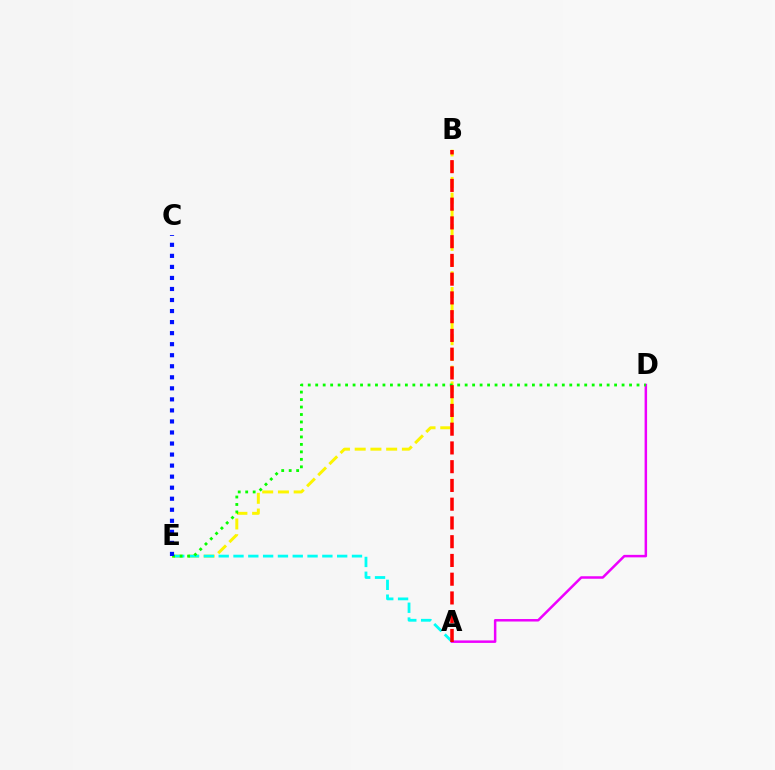{('B', 'E'): [{'color': '#fcf500', 'line_style': 'dashed', 'thickness': 2.14}], ('A', 'E'): [{'color': '#00fff6', 'line_style': 'dashed', 'thickness': 2.01}], ('A', 'D'): [{'color': '#ee00ff', 'line_style': 'solid', 'thickness': 1.8}], ('D', 'E'): [{'color': '#08ff00', 'line_style': 'dotted', 'thickness': 2.03}], ('C', 'E'): [{'color': '#0010ff', 'line_style': 'dotted', 'thickness': 3.0}], ('A', 'B'): [{'color': '#ff0000', 'line_style': 'dashed', 'thickness': 2.55}]}